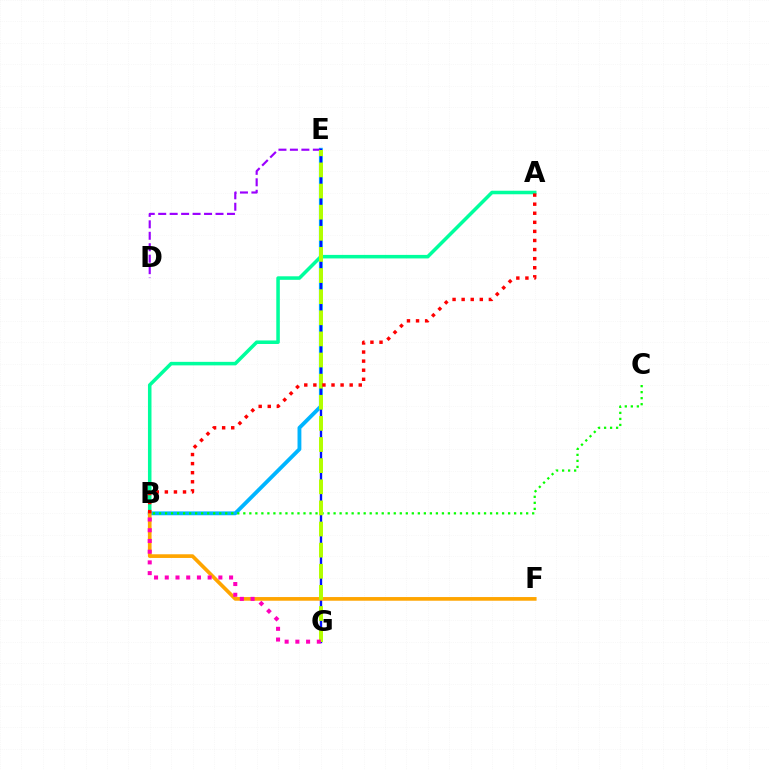{('B', 'E'): [{'color': '#00b5ff', 'line_style': 'solid', 'thickness': 2.77}], ('D', 'E'): [{'color': '#9b00ff', 'line_style': 'dashed', 'thickness': 1.56}], ('A', 'B'): [{'color': '#00ff9d', 'line_style': 'solid', 'thickness': 2.54}, {'color': '#ff0000', 'line_style': 'dotted', 'thickness': 2.47}], ('B', 'C'): [{'color': '#08ff00', 'line_style': 'dotted', 'thickness': 1.64}], ('E', 'G'): [{'color': '#0010ff', 'line_style': 'solid', 'thickness': 1.72}, {'color': '#b3ff00', 'line_style': 'dashed', 'thickness': 2.87}], ('B', 'F'): [{'color': '#ffa500', 'line_style': 'solid', 'thickness': 2.65}], ('B', 'G'): [{'color': '#ff00bd', 'line_style': 'dotted', 'thickness': 2.91}]}